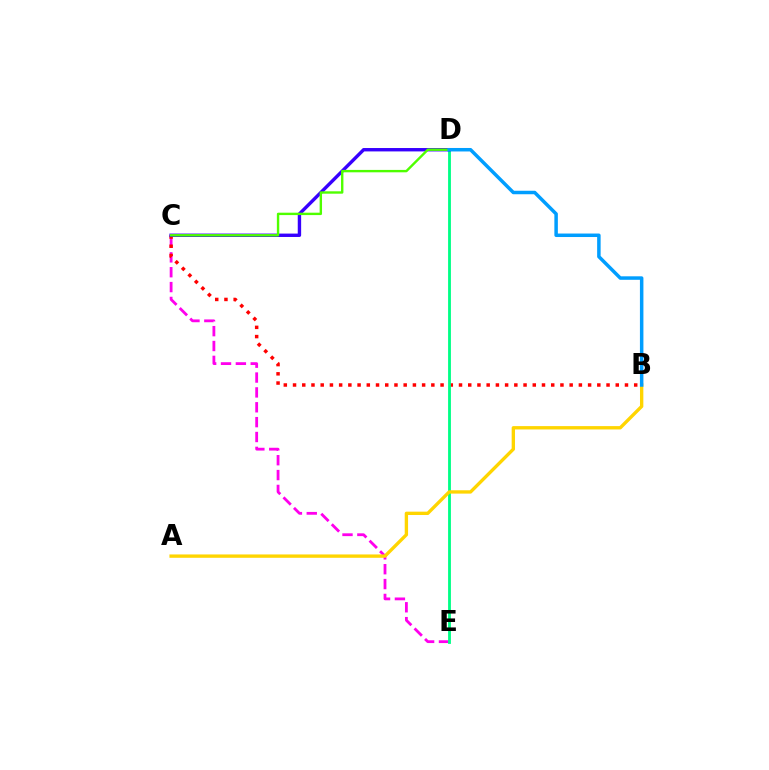{('C', 'E'): [{'color': '#ff00ed', 'line_style': 'dashed', 'thickness': 2.02}], ('B', 'C'): [{'color': '#ff0000', 'line_style': 'dotted', 'thickness': 2.51}], ('D', 'E'): [{'color': '#00ff86', 'line_style': 'solid', 'thickness': 2.04}], ('A', 'B'): [{'color': '#ffd500', 'line_style': 'solid', 'thickness': 2.41}], ('C', 'D'): [{'color': '#3700ff', 'line_style': 'solid', 'thickness': 2.44}, {'color': '#4fff00', 'line_style': 'solid', 'thickness': 1.72}], ('B', 'D'): [{'color': '#009eff', 'line_style': 'solid', 'thickness': 2.51}]}